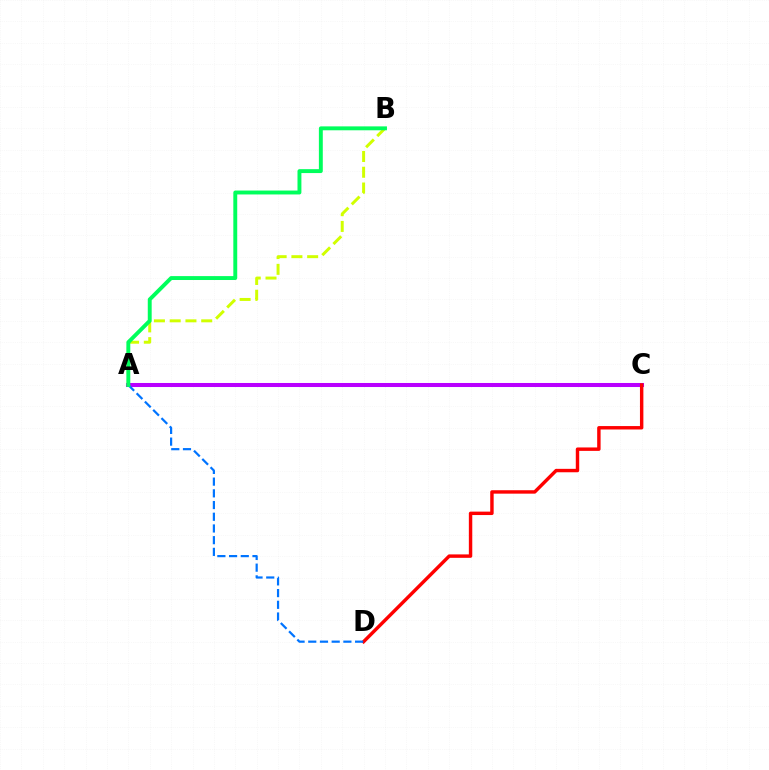{('A', 'C'): [{'color': '#b900ff', 'line_style': 'solid', 'thickness': 2.91}], ('C', 'D'): [{'color': '#ff0000', 'line_style': 'solid', 'thickness': 2.47}], ('A', 'D'): [{'color': '#0074ff', 'line_style': 'dashed', 'thickness': 1.59}], ('A', 'B'): [{'color': '#d1ff00', 'line_style': 'dashed', 'thickness': 2.14}, {'color': '#00ff5c', 'line_style': 'solid', 'thickness': 2.81}]}